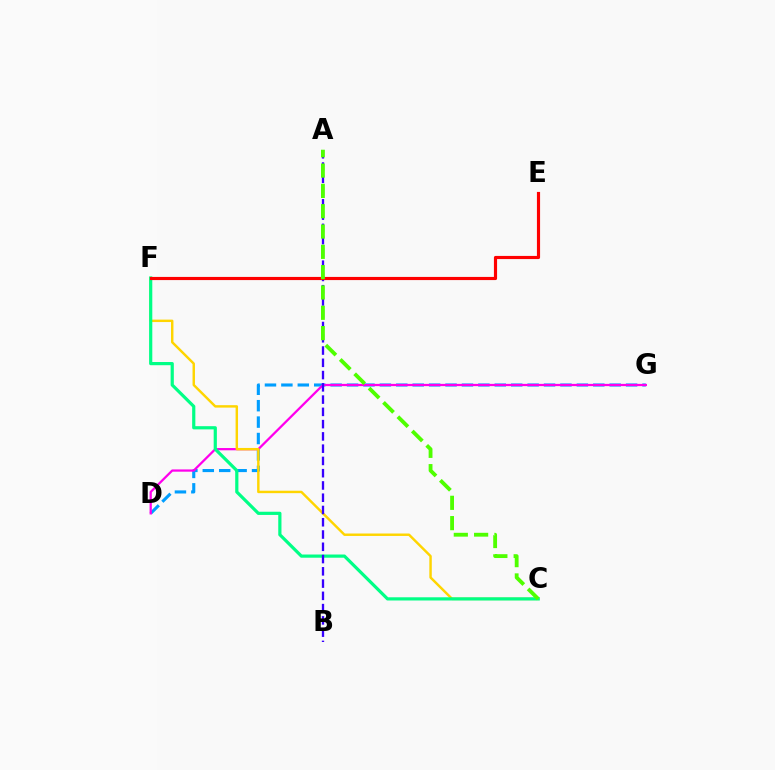{('D', 'G'): [{'color': '#009eff', 'line_style': 'dashed', 'thickness': 2.23}, {'color': '#ff00ed', 'line_style': 'solid', 'thickness': 1.62}], ('C', 'F'): [{'color': '#ffd500', 'line_style': 'solid', 'thickness': 1.76}, {'color': '#00ff86', 'line_style': 'solid', 'thickness': 2.3}], ('A', 'B'): [{'color': '#3700ff', 'line_style': 'dashed', 'thickness': 1.67}], ('E', 'F'): [{'color': '#ff0000', 'line_style': 'solid', 'thickness': 2.27}], ('A', 'C'): [{'color': '#4fff00', 'line_style': 'dashed', 'thickness': 2.76}]}